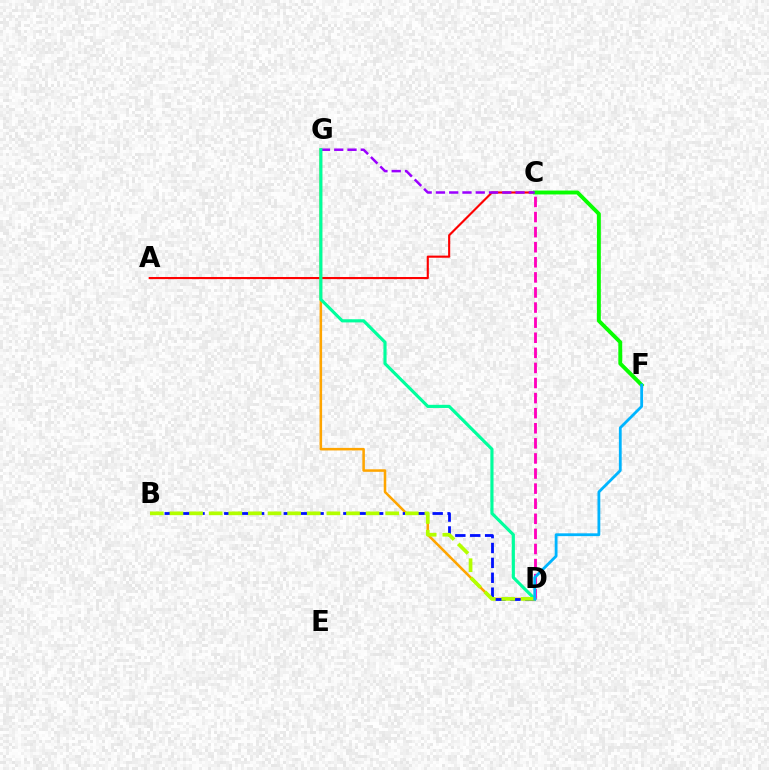{('A', 'C'): [{'color': '#ff0000', 'line_style': 'solid', 'thickness': 1.53}], ('C', 'F'): [{'color': '#08ff00', 'line_style': 'solid', 'thickness': 2.8}], ('D', 'G'): [{'color': '#ffa500', 'line_style': 'solid', 'thickness': 1.83}, {'color': '#00ff9d', 'line_style': 'solid', 'thickness': 2.27}], ('B', 'D'): [{'color': '#0010ff', 'line_style': 'dashed', 'thickness': 2.02}, {'color': '#b3ff00', 'line_style': 'dashed', 'thickness': 2.66}], ('C', 'G'): [{'color': '#9b00ff', 'line_style': 'dashed', 'thickness': 1.8}], ('C', 'D'): [{'color': '#ff00bd', 'line_style': 'dashed', 'thickness': 2.05}], ('D', 'F'): [{'color': '#00b5ff', 'line_style': 'solid', 'thickness': 2.02}]}